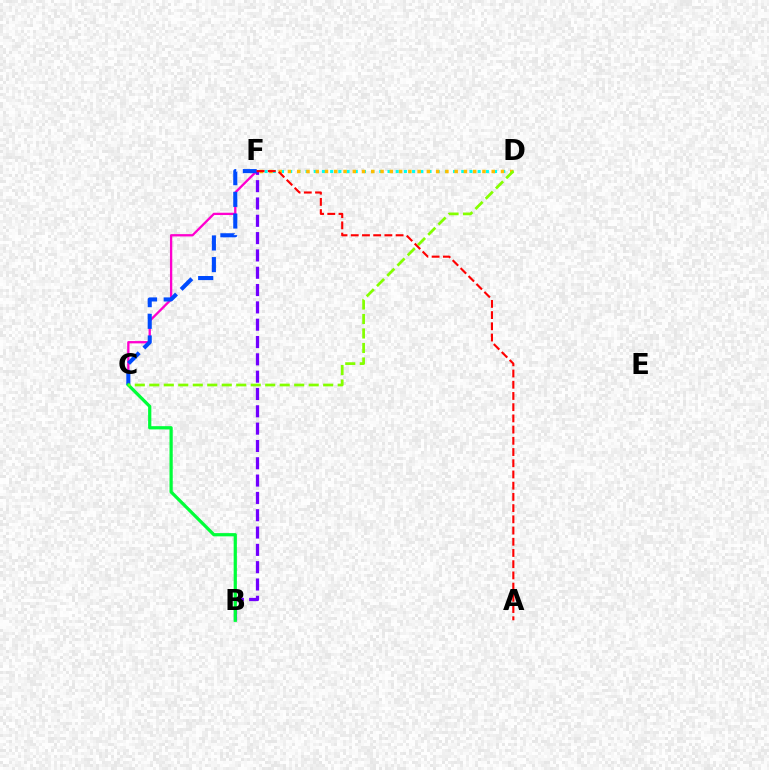{('C', 'F'): [{'color': '#ff00cf', 'line_style': 'solid', 'thickness': 1.66}, {'color': '#004bff', 'line_style': 'dashed', 'thickness': 2.94}], ('D', 'F'): [{'color': '#00fff6', 'line_style': 'dotted', 'thickness': 2.23}, {'color': '#ffbd00', 'line_style': 'dotted', 'thickness': 2.52}], ('B', 'F'): [{'color': '#7200ff', 'line_style': 'dashed', 'thickness': 2.35}], ('B', 'C'): [{'color': '#00ff39', 'line_style': 'solid', 'thickness': 2.32}], ('A', 'F'): [{'color': '#ff0000', 'line_style': 'dashed', 'thickness': 1.52}], ('C', 'D'): [{'color': '#84ff00', 'line_style': 'dashed', 'thickness': 1.97}]}